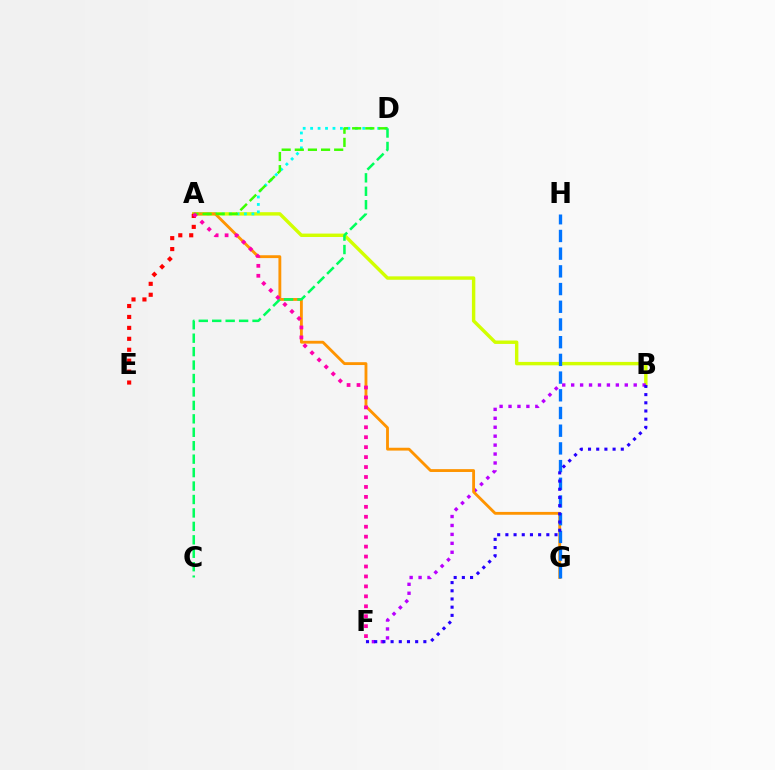{('A', 'B'): [{'color': '#d1ff00', 'line_style': 'solid', 'thickness': 2.45}], ('A', 'D'): [{'color': '#00fff6', 'line_style': 'dotted', 'thickness': 2.02}, {'color': '#3dff00', 'line_style': 'dashed', 'thickness': 1.78}], ('B', 'F'): [{'color': '#b900ff', 'line_style': 'dotted', 'thickness': 2.43}, {'color': '#2500ff', 'line_style': 'dotted', 'thickness': 2.23}], ('A', 'G'): [{'color': '#ff9400', 'line_style': 'solid', 'thickness': 2.05}], ('G', 'H'): [{'color': '#0074ff', 'line_style': 'dashed', 'thickness': 2.4}], ('A', 'E'): [{'color': '#ff0000', 'line_style': 'dotted', 'thickness': 2.97}], ('C', 'D'): [{'color': '#00ff5c', 'line_style': 'dashed', 'thickness': 1.83}], ('A', 'F'): [{'color': '#ff00ac', 'line_style': 'dotted', 'thickness': 2.7}]}